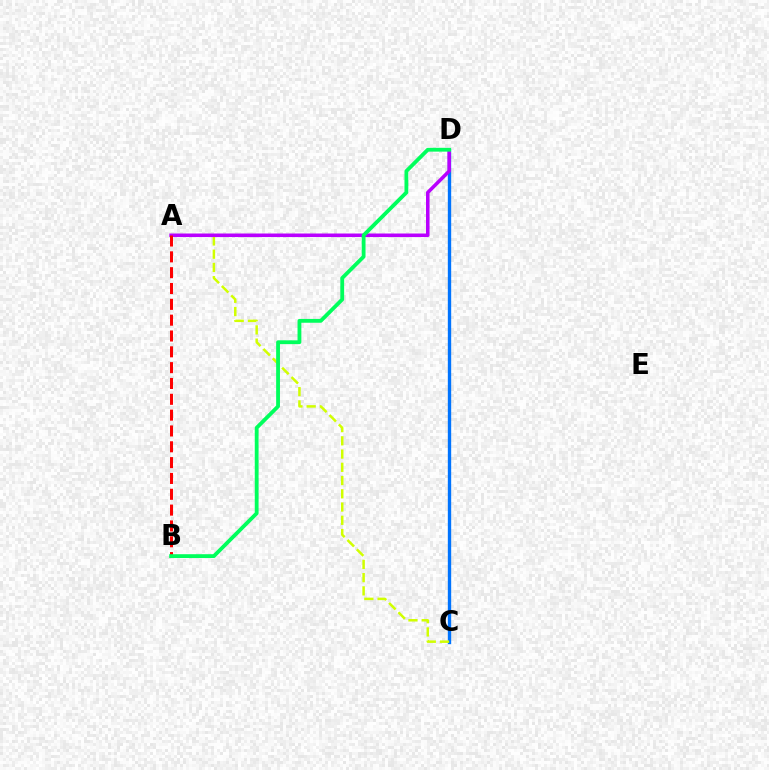{('C', 'D'): [{'color': '#0074ff', 'line_style': 'solid', 'thickness': 2.42}], ('A', 'C'): [{'color': '#d1ff00', 'line_style': 'dashed', 'thickness': 1.8}], ('A', 'D'): [{'color': '#b900ff', 'line_style': 'solid', 'thickness': 2.55}], ('A', 'B'): [{'color': '#ff0000', 'line_style': 'dashed', 'thickness': 2.15}], ('B', 'D'): [{'color': '#00ff5c', 'line_style': 'solid', 'thickness': 2.75}]}